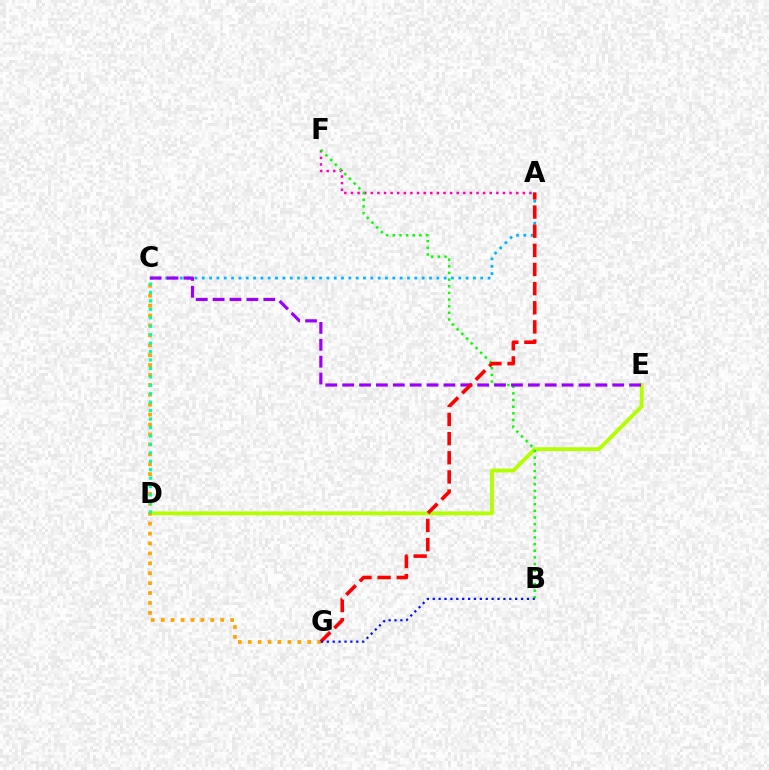{('A', 'C'): [{'color': '#00b5ff', 'line_style': 'dotted', 'thickness': 1.99}], ('D', 'E'): [{'color': '#b3ff00', 'line_style': 'solid', 'thickness': 2.76}], ('C', 'G'): [{'color': '#ffa500', 'line_style': 'dotted', 'thickness': 2.69}], ('A', 'F'): [{'color': '#ff00bd', 'line_style': 'dotted', 'thickness': 1.8}], ('B', 'F'): [{'color': '#08ff00', 'line_style': 'dotted', 'thickness': 1.81}], ('C', 'E'): [{'color': '#9b00ff', 'line_style': 'dashed', 'thickness': 2.29}], ('C', 'D'): [{'color': '#00ff9d', 'line_style': 'dotted', 'thickness': 2.29}], ('A', 'G'): [{'color': '#ff0000', 'line_style': 'dashed', 'thickness': 2.6}], ('B', 'G'): [{'color': '#0010ff', 'line_style': 'dotted', 'thickness': 1.6}]}